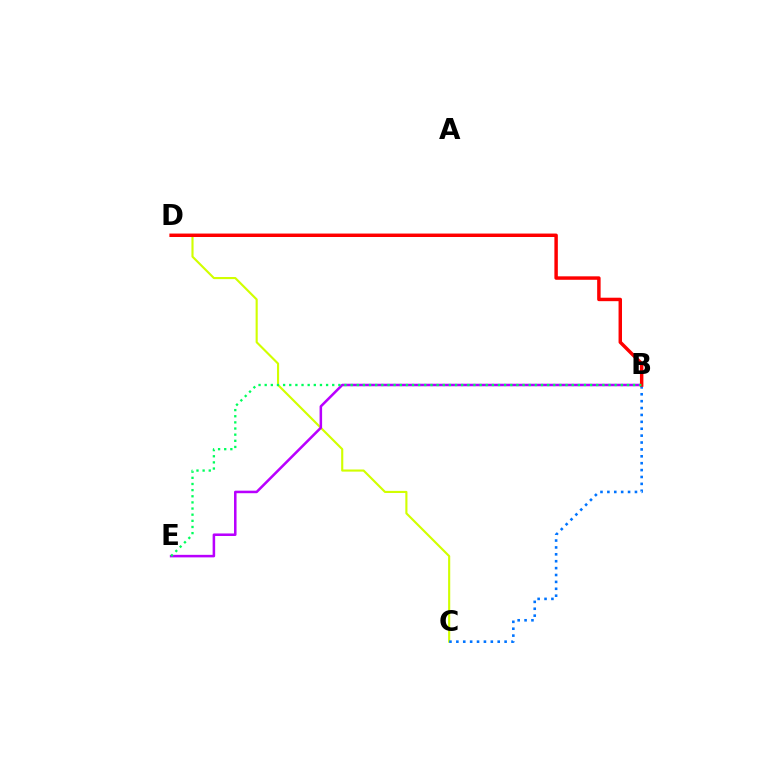{('C', 'D'): [{'color': '#d1ff00', 'line_style': 'solid', 'thickness': 1.53}], ('B', 'C'): [{'color': '#0074ff', 'line_style': 'dotted', 'thickness': 1.87}], ('B', 'E'): [{'color': '#b900ff', 'line_style': 'solid', 'thickness': 1.82}, {'color': '#00ff5c', 'line_style': 'dotted', 'thickness': 1.67}], ('B', 'D'): [{'color': '#ff0000', 'line_style': 'solid', 'thickness': 2.49}]}